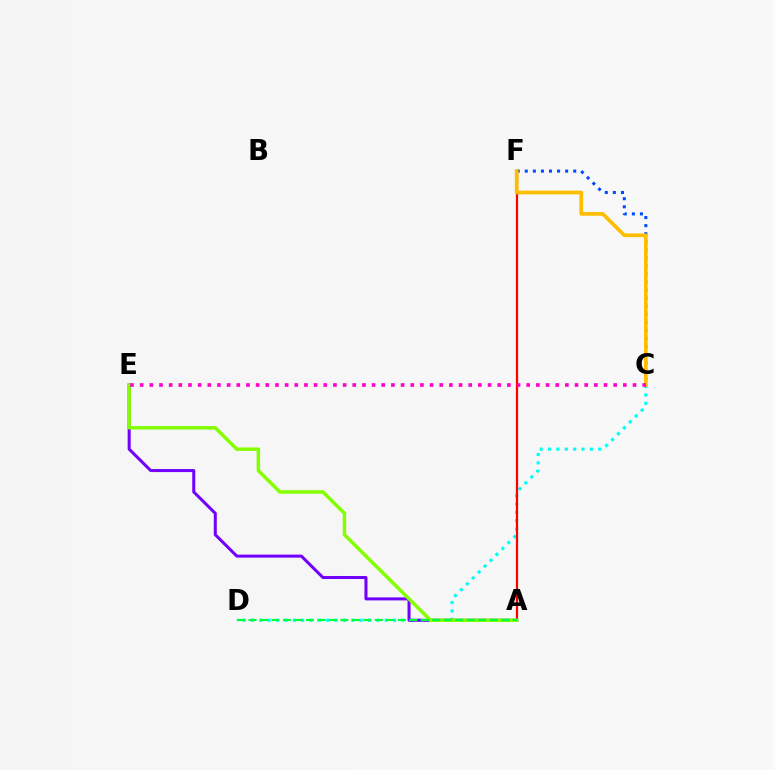{('C', 'D'): [{'color': '#00fff6', 'line_style': 'dotted', 'thickness': 2.27}], ('C', 'F'): [{'color': '#004bff', 'line_style': 'dotted', 'thickness': 2.19}, {'color': '#ffbd00', 'line_style': 'solid', 'thickness': 2.66}], ('A', 'E'): [{'color': '#7200ff', 'line_style': 'solid', 'thickness': 2.17}, {'color': '#84ff00', 'line_style': 'solid', 'thickness': 2.5}], ('A', 'F'): [{'color': '#ff0000', 'line_style': 'solid', 'thickness': 1.61}], ('A', 'D'): [{'color': '#00ff39', 'line_style': 'dashed', 'thickness': 1.56}], ('C', 'E'): [{'color': '#ff00cf', 'line_style': 'dotted', 'thickness': 2.63}]}